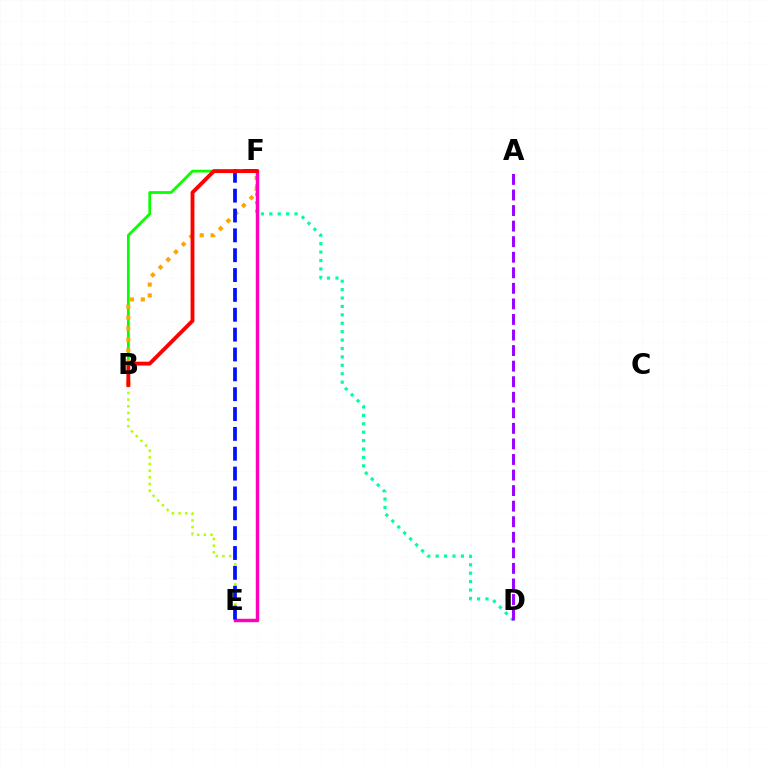{('B', 'F'): [{'color': '#08ff00', 'line_style': 'solid', 'thickness': 1.98}, {'color': '#ffa500', 'line_style': 'dotted', 'thickness': 2.96}, {'color': '#ff0000', 'line_style': 'solid', 'thickness': 2.78}], ('B', 'E'): [{'color': '#b3ff00', 'line_style': 'dotted', 'thickness': 1.81}], ('E', 'F'): [{'color': '#00b5ff', 'line_style': 'dashed', 'thickness': 2.02}, {'color': '#ff00bd', 'line_style': 'solid', 'thickness': 2.48}, {'color': '#0010ff', 'line_style': 'dashed', 'thickness': 2.7}], ('D', 'F'): [{'color': '#00ff9d', 'line_style': 'dotted', 'thickness': 2.29}], ('A', 'D'): [{'color': '#9b00ff', 'line_style': 'dashed', 'thickness': 2.11}]}